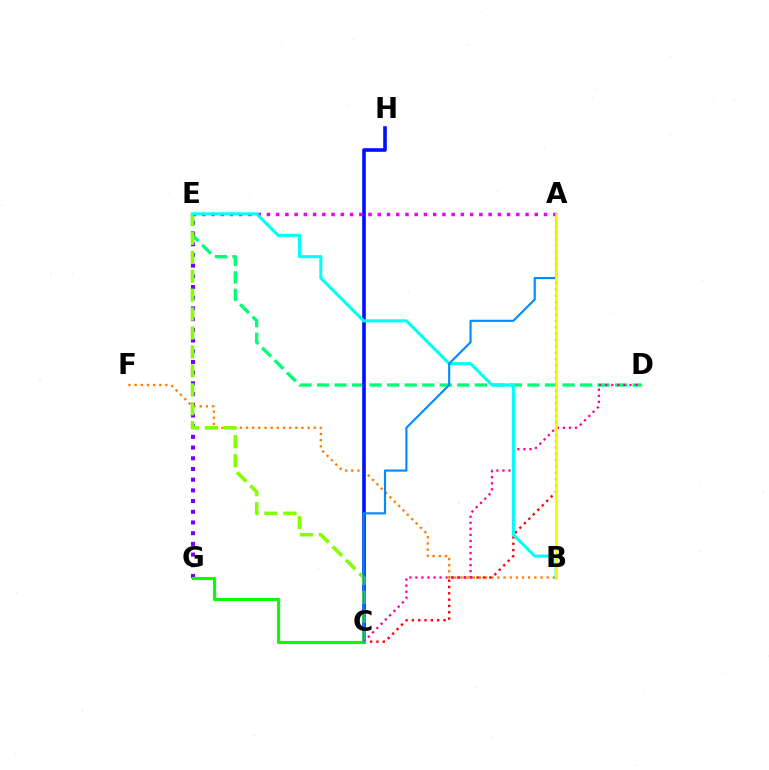{('D', 'E'): [{'color': '#00ff74', 'line_style': 'dashed', 'thickness': 2.38}], ('E', 'G'): [{'color': '#7200ff', 'line_style': 'dotted', 'thickness': 2.91}], ('B', 'F'): [{'color': '#ff7c00', 'line_style': 'dotted', 'thickness': 1.67}], ('C', 'H'): [{'color': '#0010ff', 'line_style': 'solid', 'thickness': 2.61}], ('A', 'C'): [{'color': '#ff0000', 'line_style': 'dotted', 'thickness': 1.72}, {'color': '#008cff', 'line_style': 'solid', 'thickness': 1.54}], ('C', 'E'): [{'color': '#84ff00', 'line_style': 'dashed', 'thickness': 2.57}], ('A', 'E'): [{'color': '#ee00ff', 'line_style': 'dotted', 'thickness': 2.51}], ('C', 'D'): [{'color': '#ff0094', 'line_style': 'dotted', 'thickness': 1.64}], ('C', 'G'): [{'color': '#08ff00', 'line_style': 'solid', 'thickness': 2.25}], ('B', 'E'): [{'color': '#00fff6', 'line_style': 'solid', 'thickness': 2.2}], ('A', 'B'): [{'color': '#fcf500', 'line_style': 'solid', 'thickness': 1.94}]}